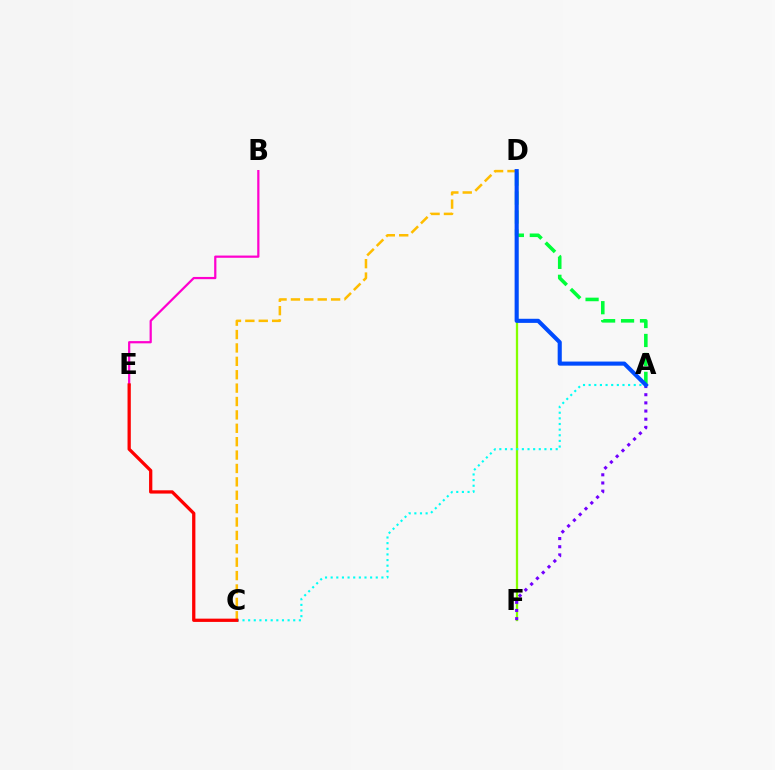{('C', 'D'): [{'color': '#ffbd00', 'line_style': 'dashed', 'thickness': 1.82}], ('D', 'F'): [{'color': '#84ff00', 'line_style': 'solid', 'thickness': 1.65}], ('B', 'E'): [{'color': '#ff00cf', 'line_style': 'solid', 'thickness': 1.61}], ('A', 'F'): [{'color': '#7200ff', 'line_style': 'dotted', 'thickness': 2.22}], ('A', 'C'): [{'color': '#00fff6', 'line_style': 'dotted', 'thickness': 1.53}], ('C', 'E'): [{'color': '#ff0000', 'line_style': 'solid', 'thickness': 2.36}], ('A', 'D'): [{'color': '#00ff39', 'line_style': 'dashed', 'thickness': 2.58}, {'color': '#004bff', 'line_style': 'solid', 'thickness': 2.96}]}